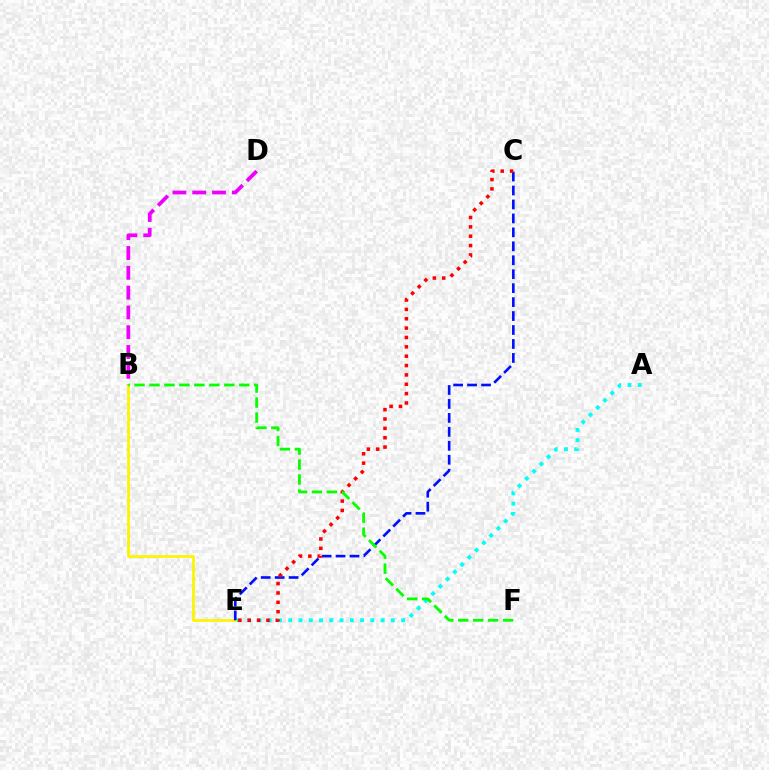{('A', 'E'): [{'color': '#00fff6', 'line_style': 'dotted', 'thickness': 2.79}], ('B', 'E'): [{'color': '#fcf500', 'line_style': 'solid', 'thickness': 1.98}], ('B', 'D'): [{'color': '#ee00ff', 'line_style': 'dashed', 'thickness': 2.69}], ('C', 'E'): [{'color': '#0010ff', 'line_style': 'dashed', 'thickness': 1.9}, {'color': '#ff0000', 'line_style': 'dotted', 'thickness': 2.54}], ('B', 'F'): [{'color': '#08ff00', 'line_style': 'dashed', 'thickness': 2.03}]}